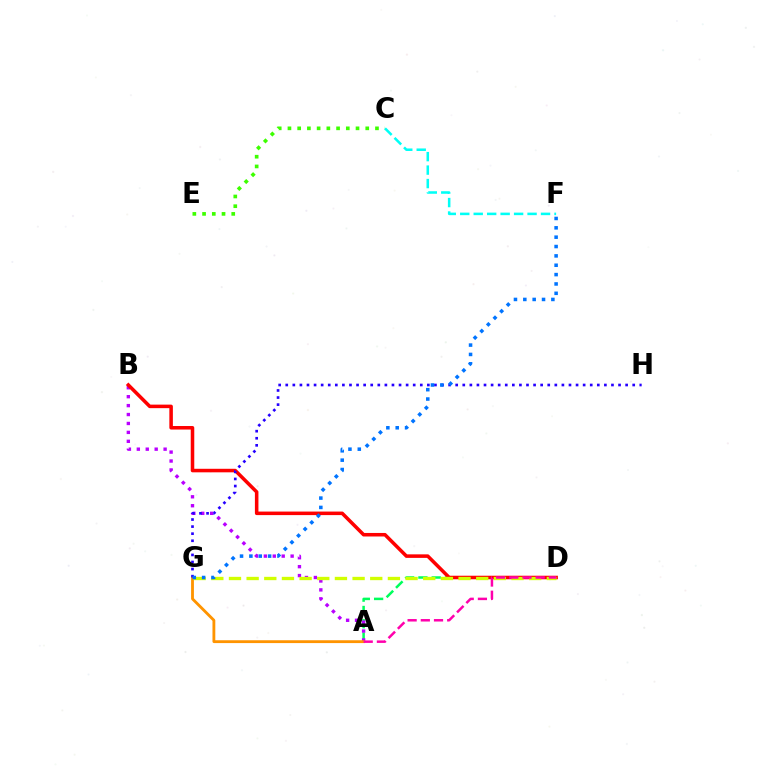{('A', 'D'): [{'color': '#00ff5c', 'line_style': 'dashed', 'thickness': 1.81}, {'color': '#ff00ac', 'line_style': 'dashed', 'thickness': 1.79}], ('A', 'B'): [{'color': '#b900ff', 'line_style': 'dotted', 'thickness': 2.43}], ('A', 'G'): [{'color': '#ff9400', 'line_style': 'solid', 'thickness': 2.04}], ('B', 'D'): [{'color': '#ff0000', 'line_style': 'solid', 'thickness': 2.55}], ('D', 'G'): [{'color': '#d1ff00', 'line_style': 'dashed', 'thickness': 2.4}], ('C', 'E'): [{'color': '#3dff00', 'line_style': 'dotted', 'thickness': 2.64}], ('C', 'F'): [{'color': '#00fff6', 'line_style': 'dashed', 'thickness': 1.83}], ('G', 'H'): [{'color': '#2500ff', 'line_style': 'dotted', 'thickness': 1.92}], ('F', 'G'): [{'color': '#0074ff', 'line_style': 'dotted', 'thickness': 2.54}]}